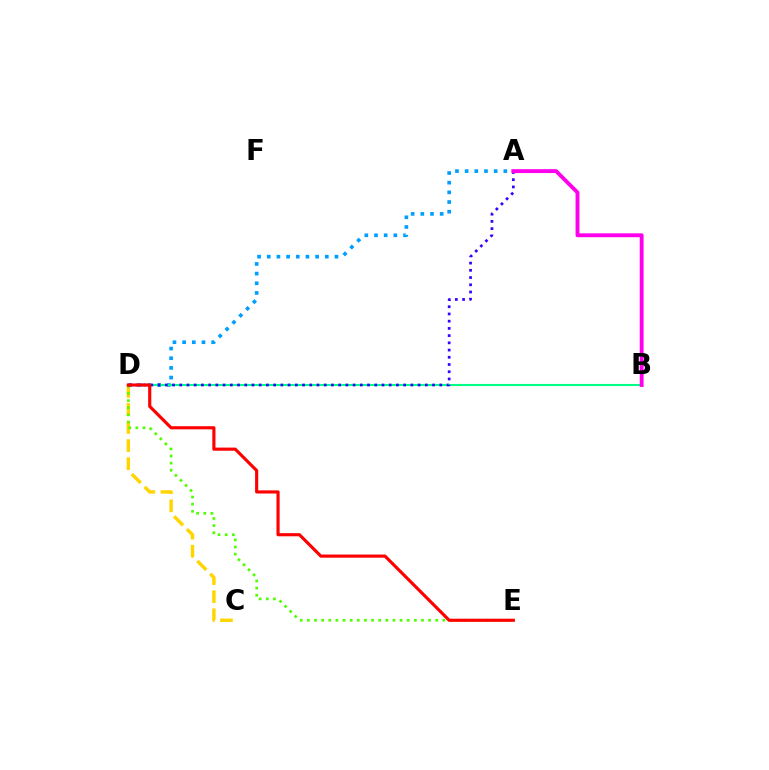{('C', 'D'): [{'color': '#ffd500', 'line_style': 'dashed', 'thickness': 2.46}], ('D', 'E'): [{'color': '#4fff00', 'line_style': 'dotted', 'thickness': 1.94}, {'color': '#ff0000', 'line_style': 'solid', 'thickness': 2.26}], ('A', 'D'): [{'color': '#009eff', 'line_style': 'dotted', 'thickness': 2.63}, {'color': '#3700ff', 'line_style': 'dotted', 'thickness': 1.96}], ('B', 'D'): [{'color': '#00ff86', 'line_style': 'solid', 'thickness': 1.51}], ('A', 'B'): [{'color': '#ff00ed', 'line_style': 'solid', 'thickness': 2.79}]}